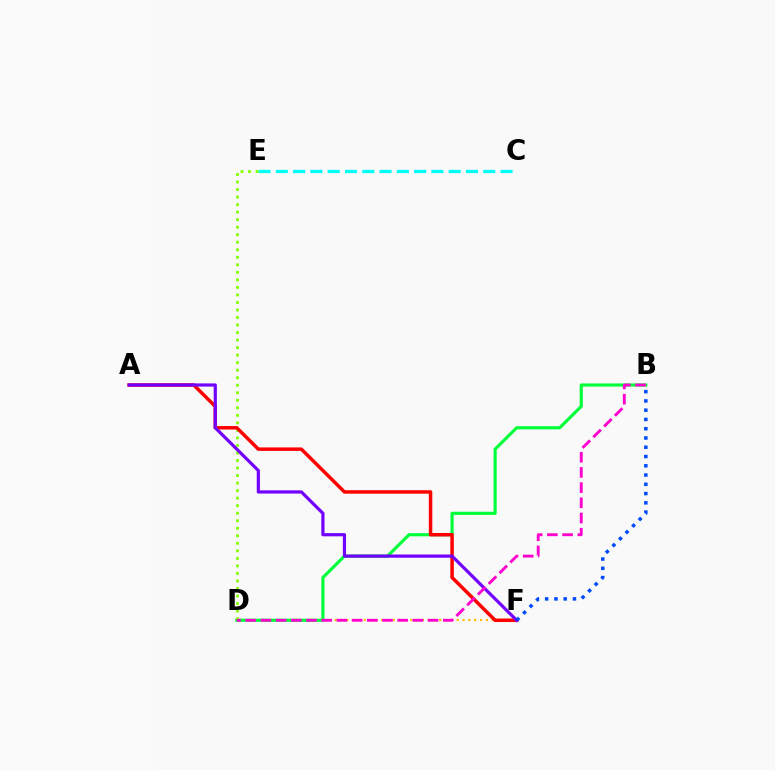{('C', 'E'): [{'color': '#00fff6', 'line_style': 'dashed', 'thickness': 2.35}], ('D', 'F'): [{'color': '#ffbd00', 'line_style': 'dotted', 'thickness': 1.58}], ('B', 'D'): [{'color': '#00ff39', 'line_style': 'solid', 'thickness': 2.26}, {'color': '#ff00cf', 'line_style': 'dashed', 'thickness': 2.06}], ('D', 'E'): [{'color': '#84ff00', 'line_style': 'dotted', 'thickness': 2.05}], ('A', 'F'): [{'color': '#ff0000', 'line_style': 'solid', 'thickness': 2.51}, {'color': '#7200ff', 'line_style': 'solid', 'thickness': 2.3}], ('B', 'F'): [{'color': '#004bff', 'line_style': 'dotted', 'thickness': 2.52}]}